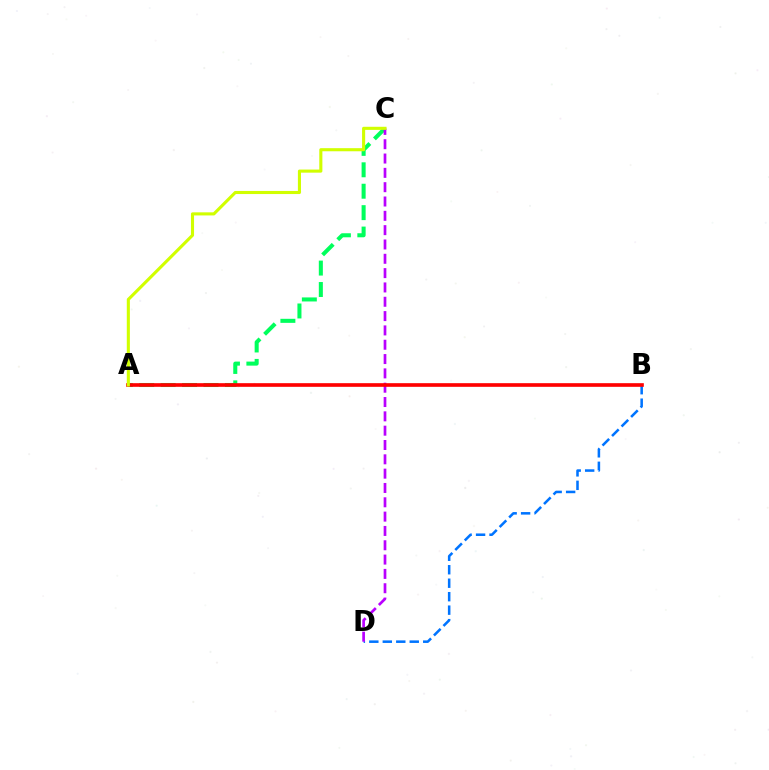{('B', 'D'): [{'color': '#0074ff', 'line_style': 'dashed', 'thickness': 1.83}], ('A', 'C'): [{'color': '#00ff5c', 'line_style': 'dashed', 'thickness': 2.91}, {'color': '#d1ff00', 'line_style': 'solid', 'thickness': 2.23}], ('C', 'D'): [{'color': '#b900ff', 'line_style': 'dashed', 'thickness': 1.95}], ('A', 'B'): [{'color': '#ff0000', 'line_style': 'solid', 'thickness': 2.63}]}